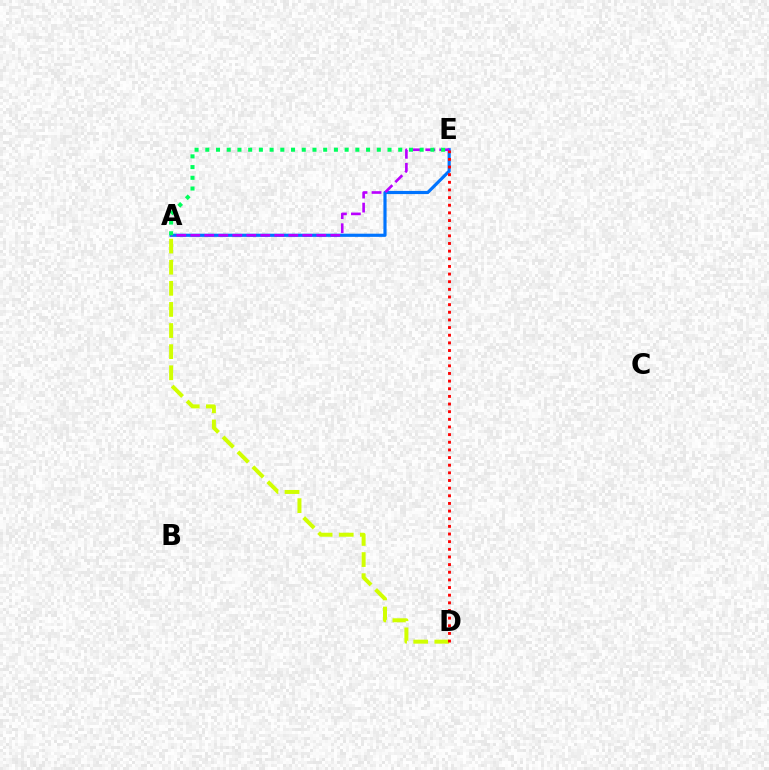{('A', 'E'): [{'color': '#0074ff', 'line_style': 'solid', 'thickness': 2.28}, {'color': '#b900ff', 'line_style': 'dashed', 'thickness': 1.9}, {'color': '#00ff5c', 'line_style': 'dotted', 'thickness': 2.91}], ('A', 'D'): [{'color': '#d1ff00', 'line_style': 'dashed', 'thickness': 2.87}], ('D', 'E'): [{'color': '#ff0000', 'line_style': 'dotted', 'thickness': 2.08}]}